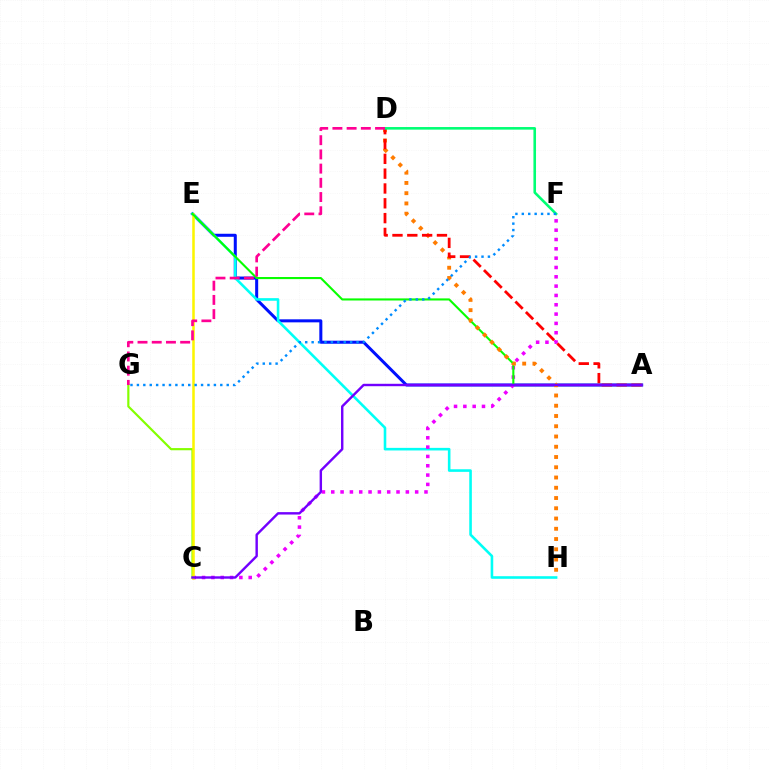{('A', 'E'): [{'color': '#0010ff', 'line_style': 'solid', 'thickness': 2.18}, {'color': '#08ff00', 'line_style': 'solid', 'thickness': 1.51}], ('C', 'G'): [{'color': '#84ff00', 'line_style': 'solid', 'thickness': 1.57}], ('E', 'H'): [{'color': '#00fff6', 'line_style': 'solid', 'thickness': 1.87}], ('C', 'F'): [{'color': '#ee00ff', 'line_style': 'dotted', 'thickness': 2.53}], ('C', 'E'): [{'color': '#fcf500', 'line_style': 'solid', 'thickness': 1.83}], ('D', 'H'): [{'color': '#ff7c00', 'line_style': 'dotted', 'thickness': 2.79}], ('A', 'D'): [{'color': '#ff0000', 'line_style': 'dashed', 'thickness': 2.01}], ('D', 'F'): [{'color': '#00ff74', 'line_style': 'solid', 'thickness': 1.87}], ('D', 'G'): [{'color': '#ff0094', 'line_style': 'dashed', 'thickness': 1.93}], ('A', 'C'): [{'color': '#7200ff', 'line_style': 'solid', 'thickness': 1.74}], ('F', 'G'): [{'color': '#008cff', 'line_style': 'dotted', 'thickness': 1.74}]}